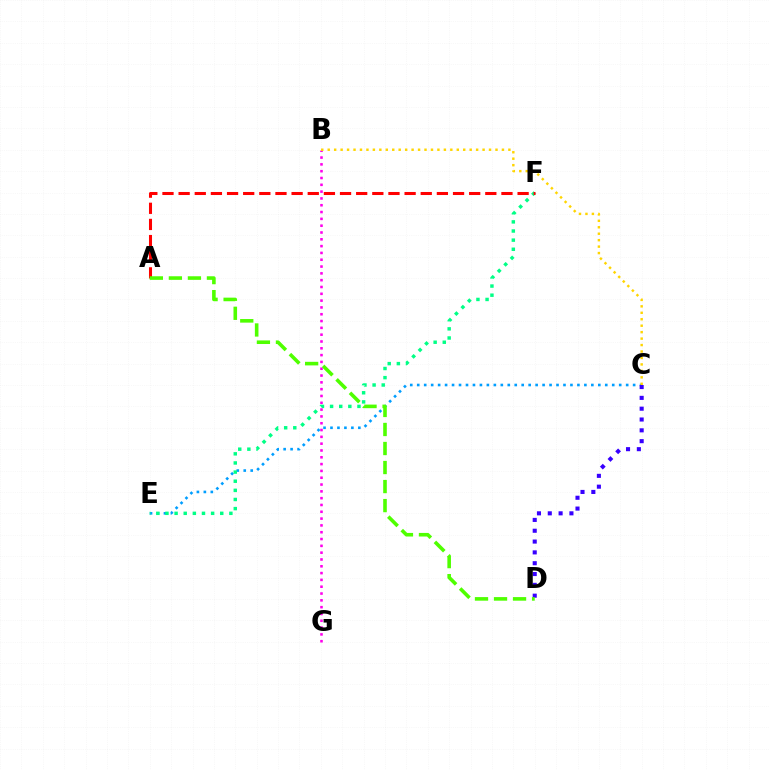{('C', 'E'): [{'color': '#009eff', 'line_style': 'dotted', 'thickness': 1.89}], ('E', 'F'): [{'color': '#00ff86', 'line_style': 'dotted', 'thickness': 2.48}], ('A', 'F'): [{'color': '#ff0000', 'line_style': 'dashed', 'thickness': 2.19}], ('C', 'D'): [{'color': '#3700ff', 'line_style': 'dotted', 'thickness': 2.94}], ('B', 'G'): [{'color': '#ff00ed', 'line_style': 'dotted', 'thickness': 1.85}], ('A', 'D'): [{'color': '#4fff00', 'line_style': 'dashed', 'thickness': 2.58}], ('B', 'C'): [{'color': '#ffd500', 'line_style': 'dotted', 'thickness': 1.75}]}